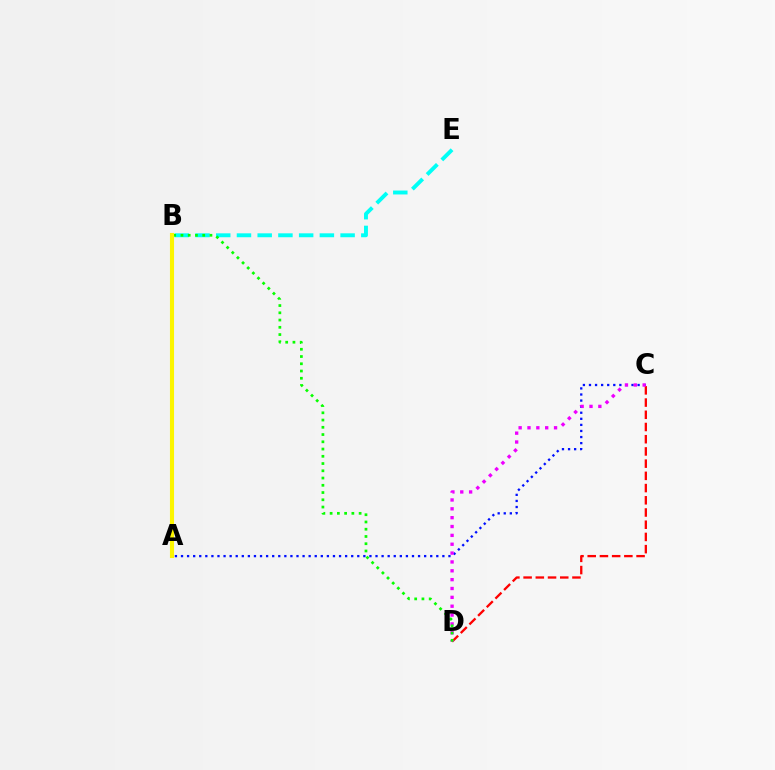{('A', 'C'): [{'color': '#0010ff', 'line_style': 'dotted', 'thickness': 1.65}], ('C', 'D'): [{'color': '#ff0000', 'line_style': 'dashed', 'thickness': 1.66}, {'color': '#ee00ff', 'line_style': 'dotted', 'thickness': 2.41}], ('B', 'E'): [{'color': '#00fff6', 'line_style': 'dashed', 'thickness': 2.82}], ('B', 'D'): [{'color': '#08ff00', 'line_style': 'dotted', 'thickness': 1.97}], ('A', 'B'): [{'color': '#fcf500', 'line_style': 'solid', 'thickness': 2.95}]}